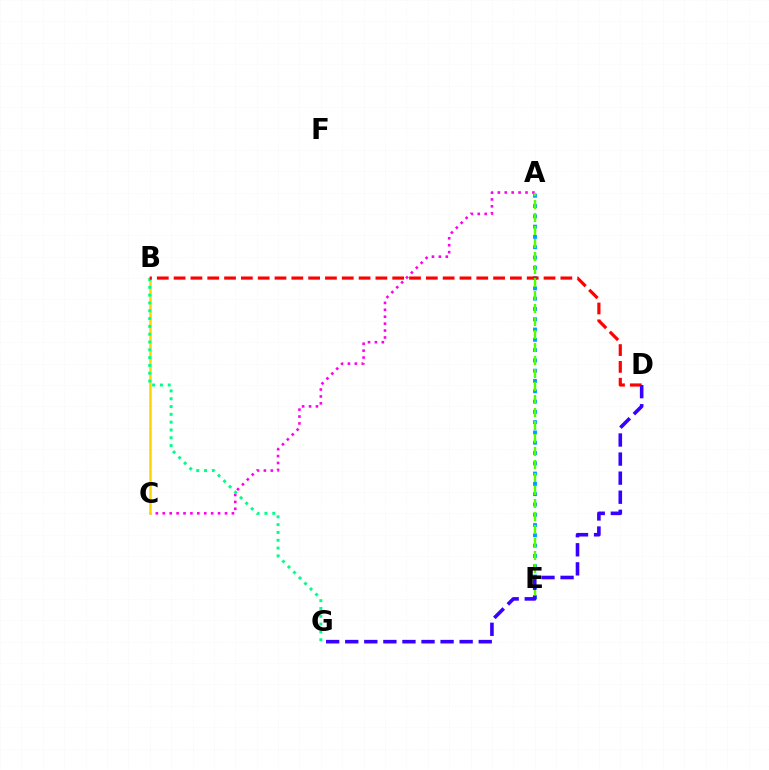{('A', 'C'): [{'color': '#ff00ed', 'line_style': 'dotted', 'thickness': 1.88}], ('B', 'C'): [{'color': '#ffd500', 'line_style': 'solid', 'thickness': 1.81}], ('A', 'E'): [{'color': '#009eff', 'line_style': 'dotted', 'thickness': 2.8}, {'color': '#4fff00', 'line_style': 'dashed', 'thickness': 1.77}], ('B', 'G'): [{'color': '#00ff86', 'line_style': 'dotted', 'thickness': 2.12}], ('B', 'D'): [{'color': '#ff0000', 'line_style': 'dashed', 'thickness': 2.28}], ('D', 'G'): [{'color': '#3700ff', 'line_style': 'dashed', 'thickness': 2.59}]}